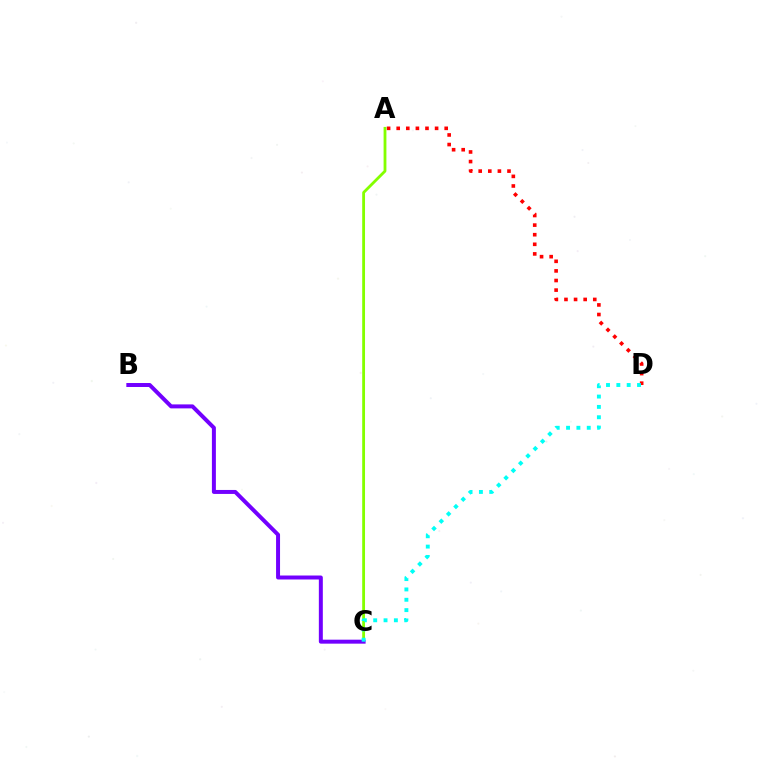{('A', 'D'): [{'color': '#ff0000', 'line_style': 'dotted', 'thickness': 2.61}], ('A', 'C'): [{'color': '#84ff00', 'line_style': 'solid', 'thickness': 2.03}], ('B', 'C'): [{'color': '#7200ff', 'line_style': 'solid', 'thickness': 2.86}], ('C', 'D'): [{'color': '#00fff6', 'line_style': 'dotted', 'thickness': 2.81}]}